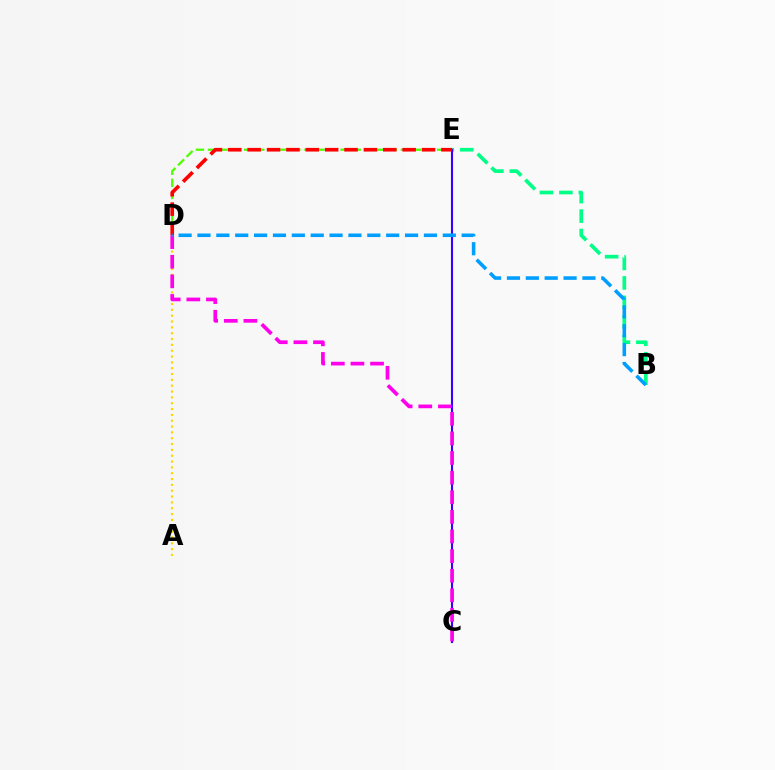{('D', 'E'): [{'color': '#4fff00', 'line_style': 'dashed', 'thickness': 1.64}, {'color': '#ff0000', 'line_style': 'dashed', 'thickness': 2.63}], ('A', 'D'): [{'color': '#ffd500', 'line_style': 'dotted', 'thickness': 1.59}], ('B', 'E'): [{'color': '#00ff86', 'line_style': 'dashed', 'thickness': 2.64}], ('C', 'E'): [{'color': '#3700ff', 'line_style': 'solid', 'thickness': 1.51}], ('C', 'D'): [{'color': '#ff00ed', 'line_style': 'dashed', 'thickness': 2.66}], ('B', 'D'): [{'color': '#009eff', 'line_style': 'dashed', 'thickness': 2.56}]}